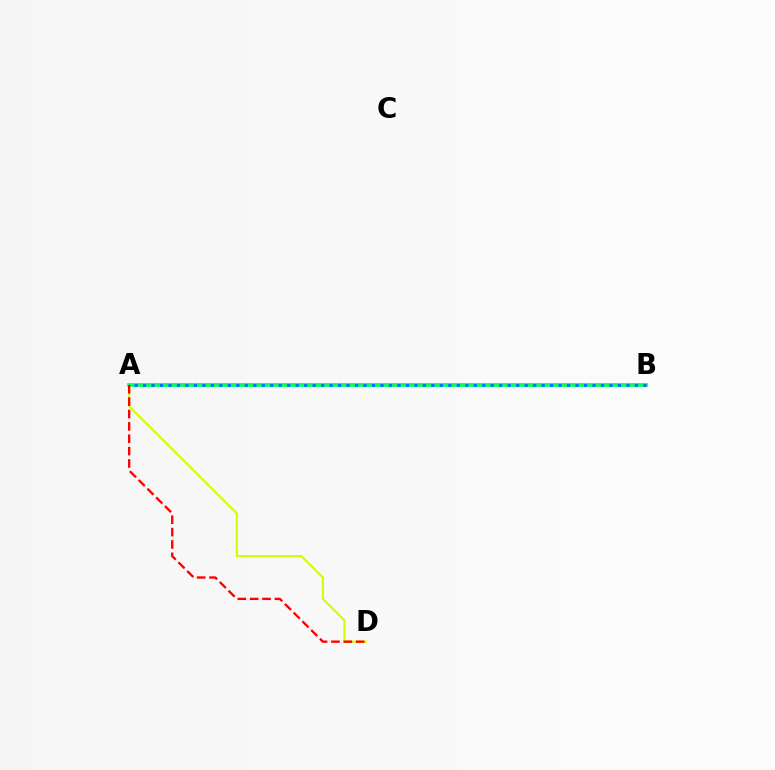{('A', 'B'): [{'color': '#b900ff', 'line_style': 'dotted', 'thickness': 1.63}, {'color': '#00ff5c', 'line_style': 'solid', 'thickness': 2.66}, {'color': '#0074ff', 'line_style': 'dotted', 'thickness': 2.3}], ('A', 'D'): [{'color': '#d1ff00', 'line_style': 'solid', 'thickness': 1.55}, {'color': '#ff0000', 'line_style': 'dashed', 'thickness': 1.68}]}